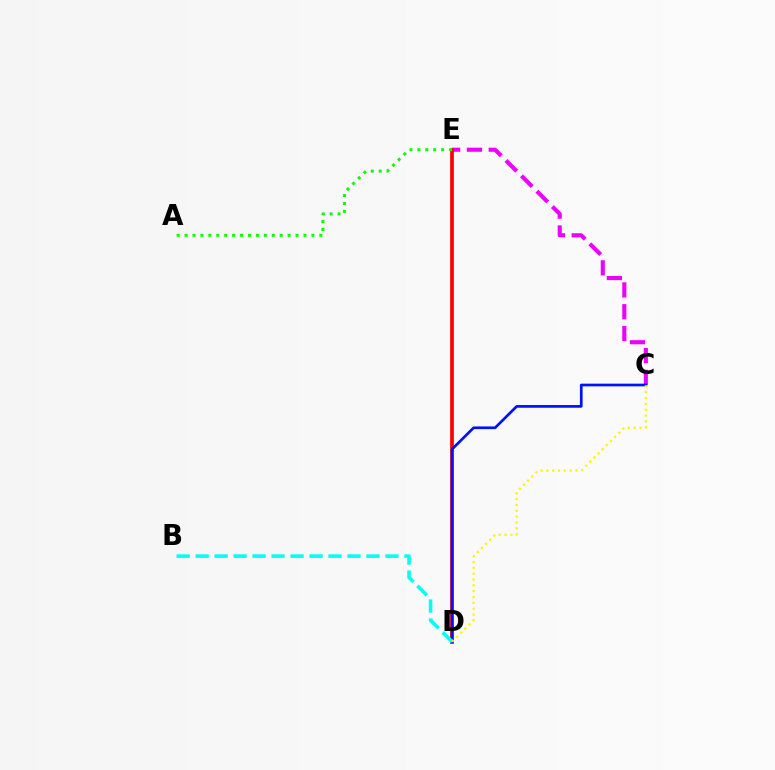{('C', 'E'): [{'color': '#ee00ff', 'line_style': 'dashed', 'thickness': 2.96}], ('D', 'E'): [{'color': '#ff0000', 'line_style': 'solid', 'thickness': 2.67}], ('C', 'D'): [{'color': '#0010ff', 'line_style': 'solid', 'thickness': 1.94}, {'color': '#fcf500', 'line_style': 'dotted', 'thickness': 1.59}], ('A', 'E'): [{'color': '#08ff00', 'line_style': 'dotted', 'thickness': 2.15}], ('B', 'D'): [{'color': '#00fff6', 'line_style': 'dashed', 'thickness': 2.58}]}